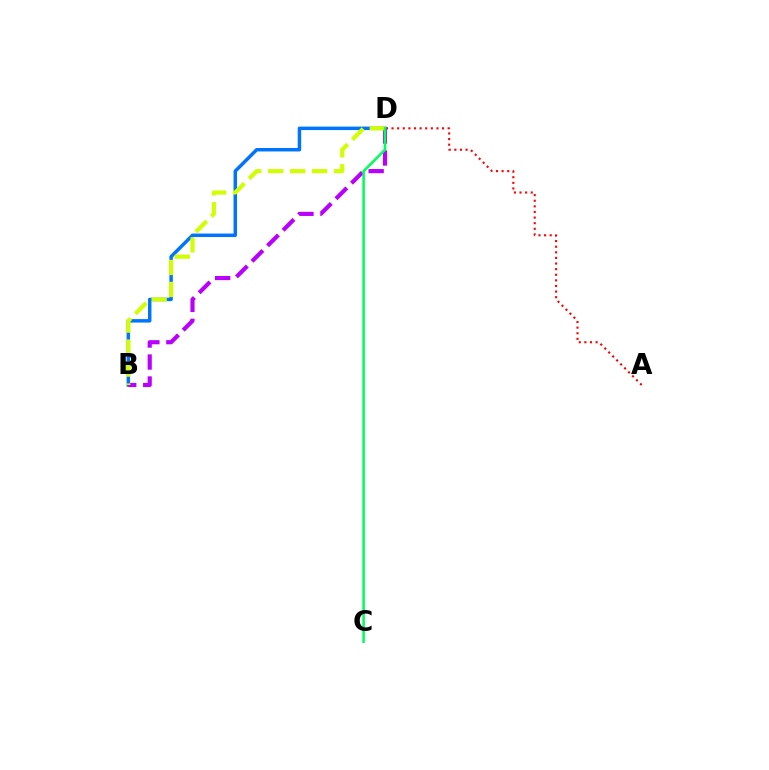{('A', 'D'): [{'color': '#ff0000', 'line_style': 'dotted', 'thickness': 1.52}], ('B', 'D'): [{'color': '#0074ff', 'line_style': 'solid', 'thickness': 2.5}, {'color': '#b900ff', 'line_style': 'dashed', 'thickness': 2.99}, {'color': '#d1ff00', 'line_style': 'dashed', 'thickness': 2.99}], ('C', 'D'): [{'color': '#00ff5c', 'line_style': 'solid', 'thickness': 1.84}]}